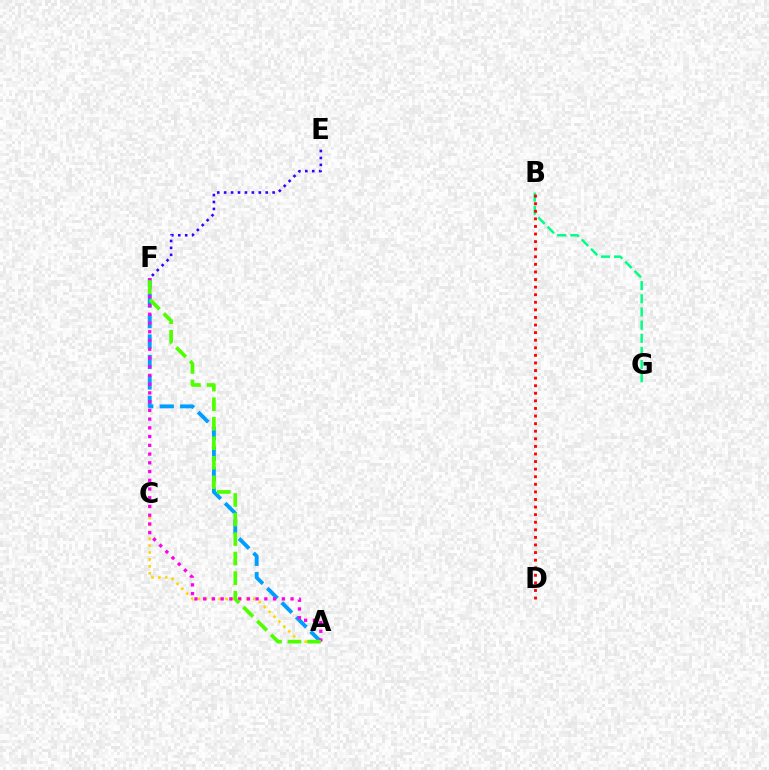{('A', 'C'): [{'color': '#ffd500', 'line_style': 'dotted', 'thickness': 1.88}], ('A', 'F'): [{'color': '#009eff', 'line_style': 'dashed', 'thickness': 2.78}, {'color': '#ff00ed', 'line_style': 'dotted', 'thickness': 2.37}, {'color': '#4fff00', 'line_style': 'dashed', 'thickness': 2.65}], ('B', 'G'): [{'color': '#00ff86', 'line_style': 'dashed', 'thickness': 1.79}], ('E', 'F'): [{'color': '#3700ff', 'line_style': 'dotted', 'thickness': 1.88}], ('B', 'D'): [{'color': '#ff0000', 'line_style': 'dotted', 'thickness': 2.06}]}